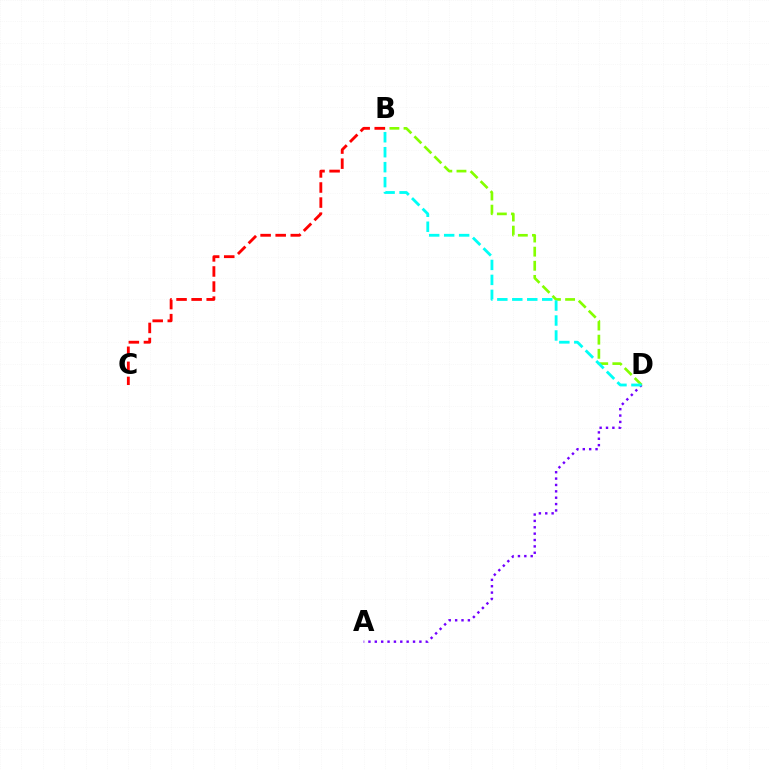{('A', 'D'): [{'color': '#7200ff', 'line_style': 'dotted', 'thickness': 1.73}], ('B', 'C'): [{'color': '#ff0000', 'line_style': 'dashed', 'thickness': 2.05}], ('B', 'D'): [{'color': '#84ff00', 'line_style': 'dashed', 'thickness': 1.92}, {'color': '#00fff6', 'line_style': 'dashed', 'thickness': 2.03}]}